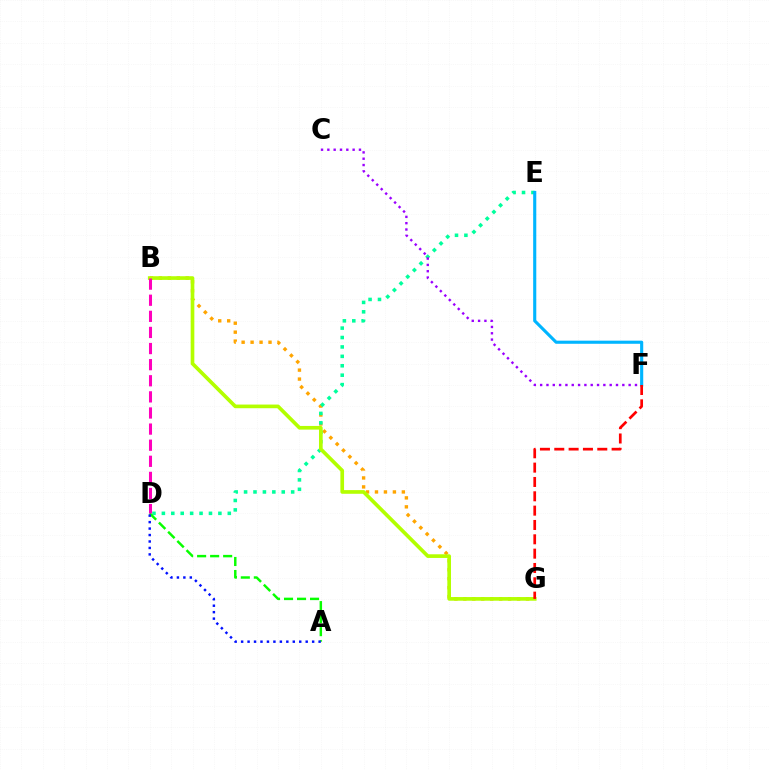{('B', 'G'): [{'color': '#ffa500', 'line_style': 'dotted', 'thickness': 2.43}, {'color': '#b3ff00', 'line_style': 'solid', 'thickness': 2.64}], ('D', 'E'): [{'color': '#00ff9d', 'line_style': 'dotted', 'thickness': 2.56}], ('C', 'F'): [{'color': '#9b00ff', 'line_style': 'dotted', 'thickness': 1.72}], ('A', 'D'): [{'color': '#08ff00', 'line_style': 'dashed', 'thickness': 1.77}, {'color': '#0010ff', 'line_style': 'dotted', 'thickness': 1.75}], ('E', 'F'): [{'color': '#00b5ff', 'line_style': 'solid', 'thickness': 2.24}], ('F', 'G'): [{'color': '#ff0000', 'line_style': 'dashed', 'thickness': 1.95}], ('B', 'D'): [{'color': '#ff00bd', 'line_style': 'dashed', 'thickness': 2.19}]}